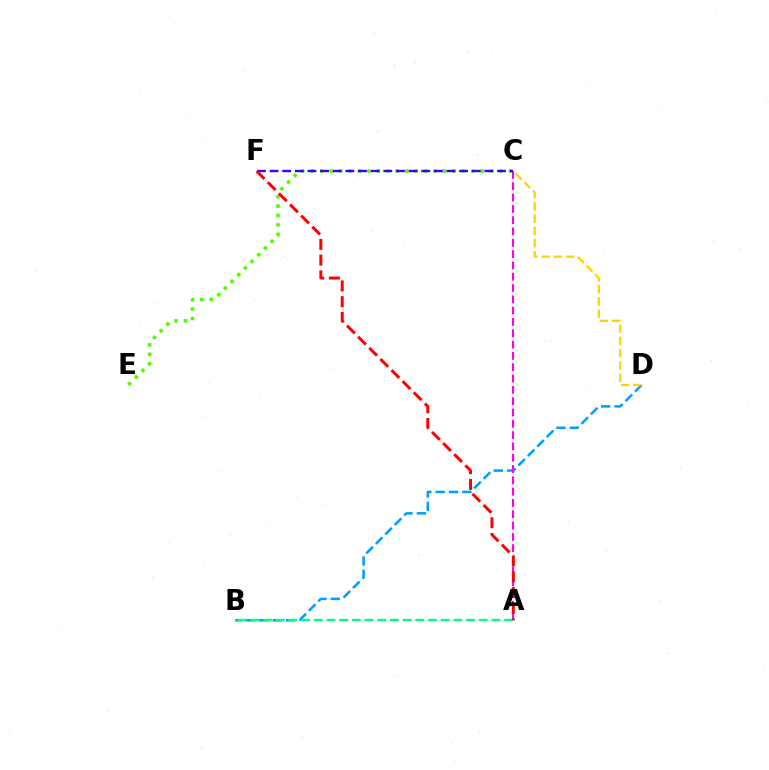{('C', 'E'): [{'color': '#4fff00', 'line_style': 'dotted', 'thickness': 2.56}], ('B', 'D'): [{'color': '#009eff', 'line_style': 'dashed', 'thickness': 1.82}], ('A', 'C'): [{'color': '#ff00ed', 'line_style': 'dashed', 'thickness': 1.54}], ('A', 'B'): [{'color': '#00ff86', 'line_style': 'dashed', 'thickness': 1.72}], ('C', 'F'): [{'color': '#3700ff', 'line_style': 'dashed', 'thickness': 1.72}], ('C', 'D'): [{'color': '#ffd500', 'line_style': 'dashed', 'thickness': 1.66}], ('A', 'F'): [{'color': '#ff0000', 'line_style': 'dashed', 'thickness': 2.14}]}